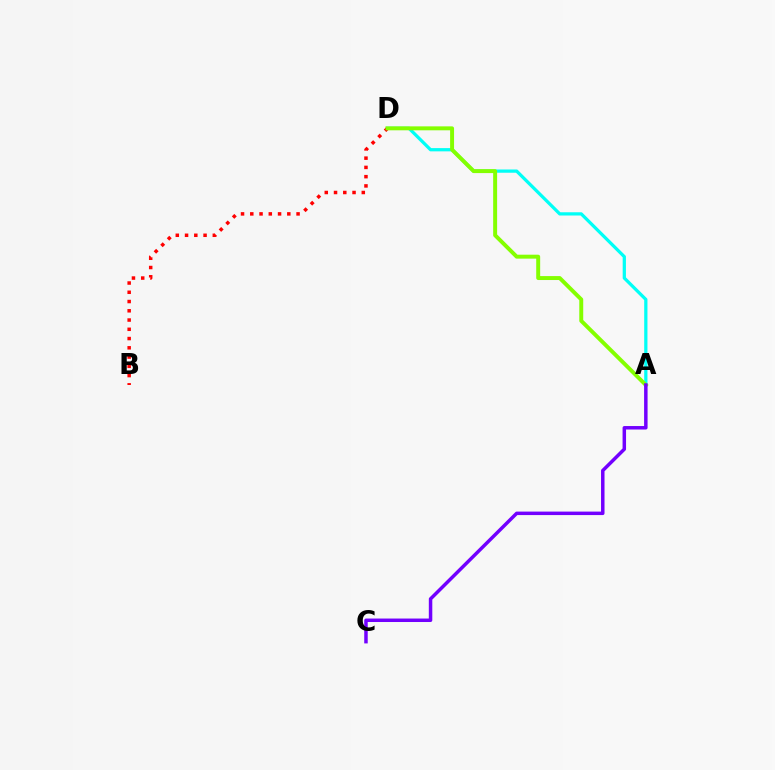{('A', 'D'): [{'color': '#00fff6', 'line_style': 'solid', 'thickness': 2.34}, {'color': '#84ff00', 'line_style': 'solid', 'thickness': 2.84}], ('B', 'D'): [{'color': '#ff0000', 'line_style': 'dotted', 'thickness': 2.51}], ('A', 'C'): [{'color': '#7200ff', 'line_style': 'solid', 'thickness': 2.51}]}